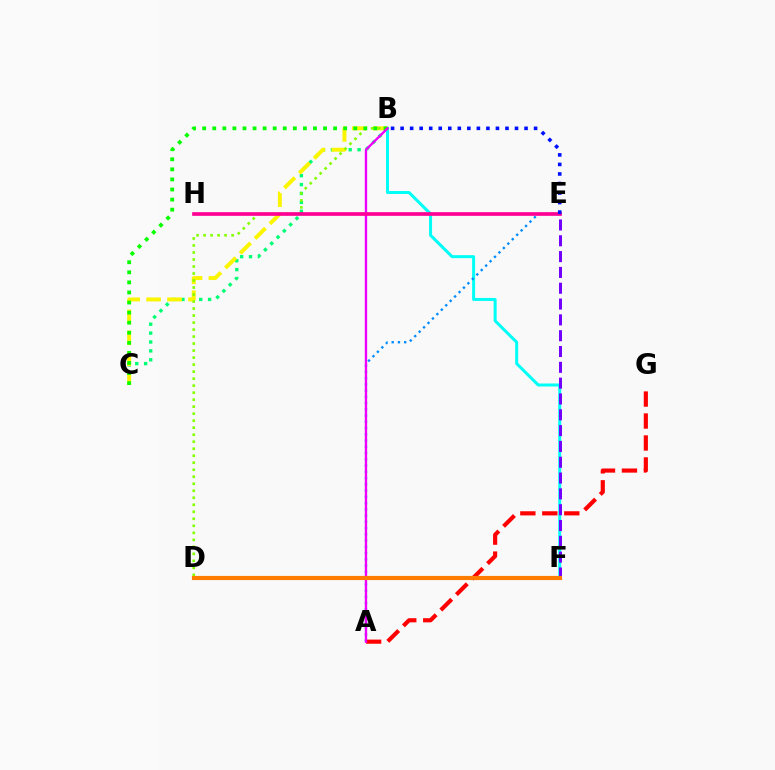{('B', 'C'): [{'color': '#00ff74', 'line_style': 'dotted', 'thickness': 2.42}, {'color': '#fcf500', 'line_style': 'dashed', 'thickness': 2.84}, {'color': '#08ff00', 'line_style': 'dotted', 'thickness': 2.74}], ('B', 'F'): [{'color': '#00fff6', 'line_style': 'solid', 'thickness': 2.16}], ('A', 'E'): [{'color': '#008cff', 'line_style': 'dotted', 'thickness': 1.7}], ('A', 'G'): [{'color': '#ff0000', 'line_style': 'dashed', 'thickness': 2.98}], ('B', 'D'): [{'color': '#84ff00', 'line_style': 'dotted', 'thickness': 1.9}], ('A', 'B'): [{'color': '#ee00ff', 'line_style': 'solid', 'thickness': 1.7}], ('E', 'H'): [{'color': '#ff0094', 'line_style': 'solid', 'thickness': 2.65}], ('E', 'F'): [{'color': '#7200ff', 'line_style': 'dashed', 'thickness': 2.15}], ('D', 'F'): [{'color': '#ff7c00', 'line_style': 'solid', 'thickness': 2.98}], ('B', 'E'): [{'color': '#0010ff', 'line_style': 'dotted', 'thickness': 2.59}]}